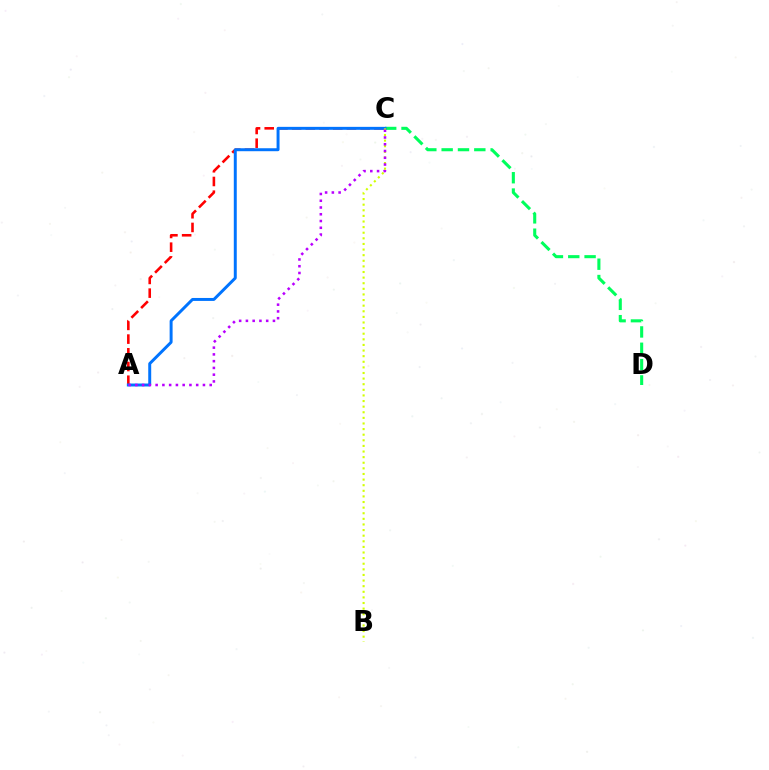{('A', 'C'): [{'color': '#ff0000', 'line_style': 'dashed', 'thickness': 1.86}, {'color': '#0074ff', 'line_style': 'solid', 'thickness': 2.13}, {'color': '#b900ff', 'line_style': 'dotted', 'thickness': 1.84}], ('C', 'D'): [{'color': '#00ff5c', 'line_style': 'dashed', 'thickness': 2.22}], ('B', 'C'): [{'color': '#d1ff00', 'line_style': 'dotted', 'thickness': 1.52}]}